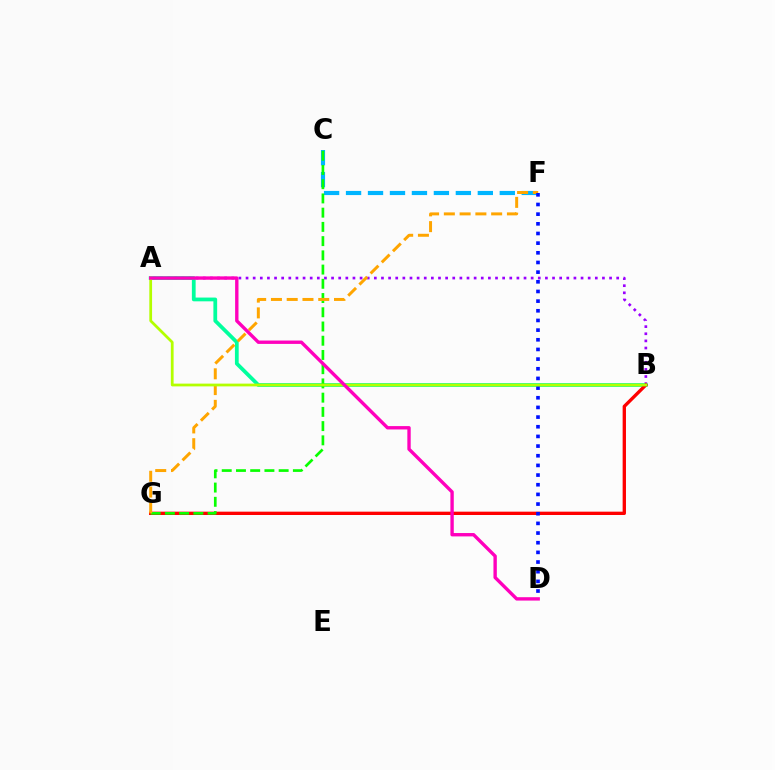{('A', 'B'): [{'color': '#9b00ff', 'line_style': 'dotted', 'thickness': 1.94}, {'color': '#00ff9d', 'line_style': 'solid', 'thickness': 2.71}, {'color': '#b3ff00', 'line_style': 'solid', 'thickness': 1.98}], ('C', 'F'): [{'color': '#00b5ff', 'line_style': 'dashed', 'thickness': 2.98}], ('B', 'G'): [{'color': '#ff0000', 'line_style': 'solid', 'thickness': 2.4}], ('C', 'G'): [{'color': '#08ff00', 'line_style': 'dashed', 'thickness': 1.93}], ('F', 'G'): [{'color': '#ffa500', 'line_style': 'dashed', 'thickness': 2.14}], ('D', 'F'): [{'color': '#0010ff', 'line_style': 'dotted', 'thickness': 2.63}], ('A', 'D'): [{'color': '#ff00bd', 'line_style': 'solid', 'thickness': 2.42}]}